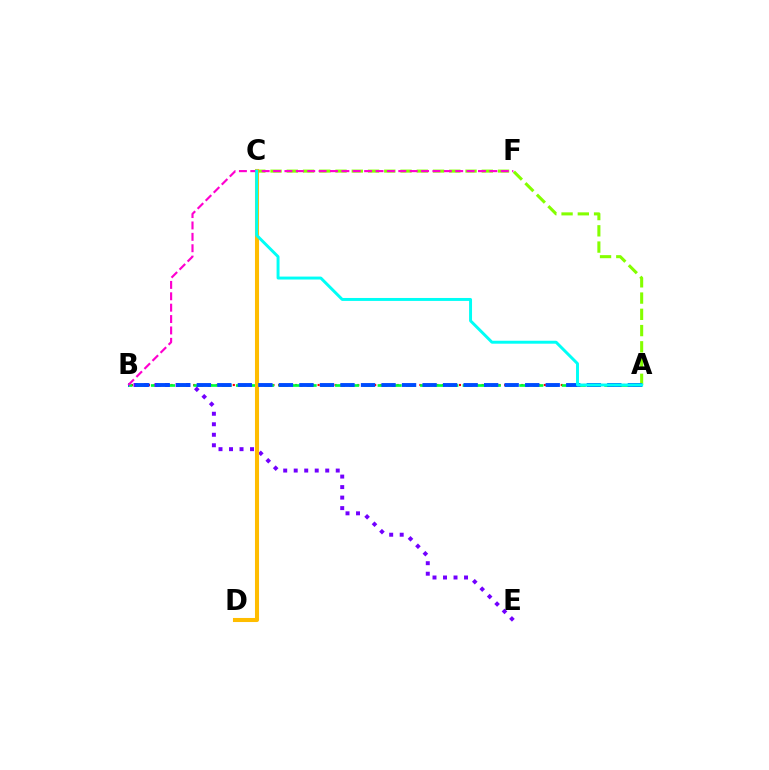{('A', 'B'): [{'color': '#ff0000', 'line_style': 'dotted', 'thickness': 1.54}, {'color': '#00ff39', 'line_style': 'dashed', 'thickness': 1.92}, {'color': '#004bff', 'line_style': 'dashed', 'thickness': 2.79}], ('B', 'E'): [{'color': '#7200ff', 'line_style': 'dotted', 'thickness': 2.86}], ('A', 'C'): [{'color': '#84ff00', 'line_style': 'dashed', 'thickness': 2.21}, {'color': '#00fff6', 'line_style': 'solid', 'thickness': 2.12}], ('C', 'D'): [{'color': '#ffbd00', 'line_style': 'solid', 'thickness': 2.92}], ('B', 'F'): [{'color': '#ff00cf', 'line_style': 'dashed', 'thickness': 1.55}]}